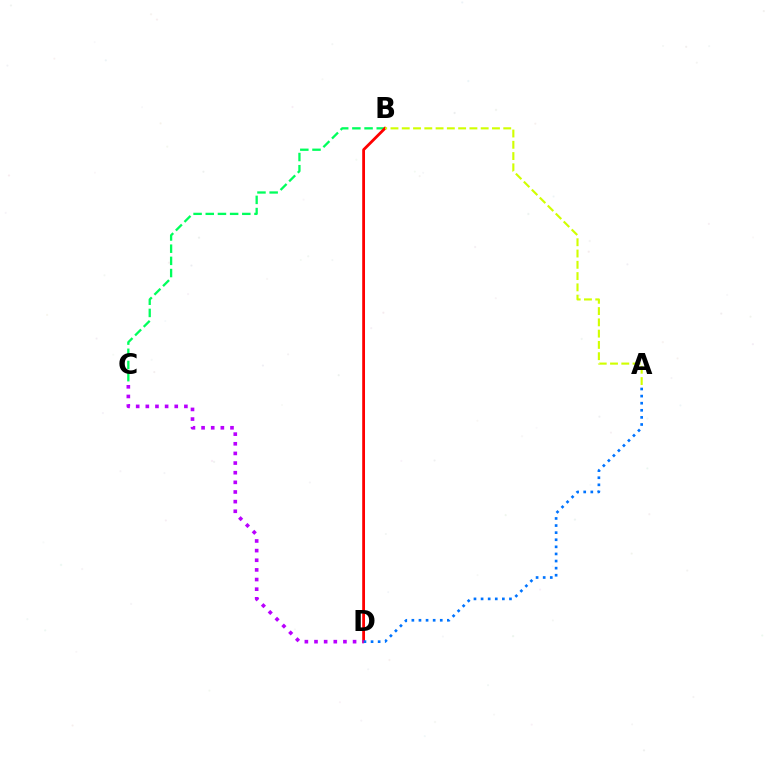{('B', 'C'): [{'color': '#00ff5c', 'line_style': 'dashed', 'thickness': 1.66}], ('B', 'D'): [{'color': '#ff0000', 'line_style': 'solid', 'thickness': 2.02}], ('A', 'D'): [{'color': '#0074ff', 'line_style': 'dotted', 'thickness': 1.93}], ('A', 'B'): [{'color': '#d1ff00', 'line_style': 'dashed', 'thickness': 1.53}], ('C', 'D'): [{'color': '#b900ff', 'line_style': 'dotted', 'thickness': 2.62}]}